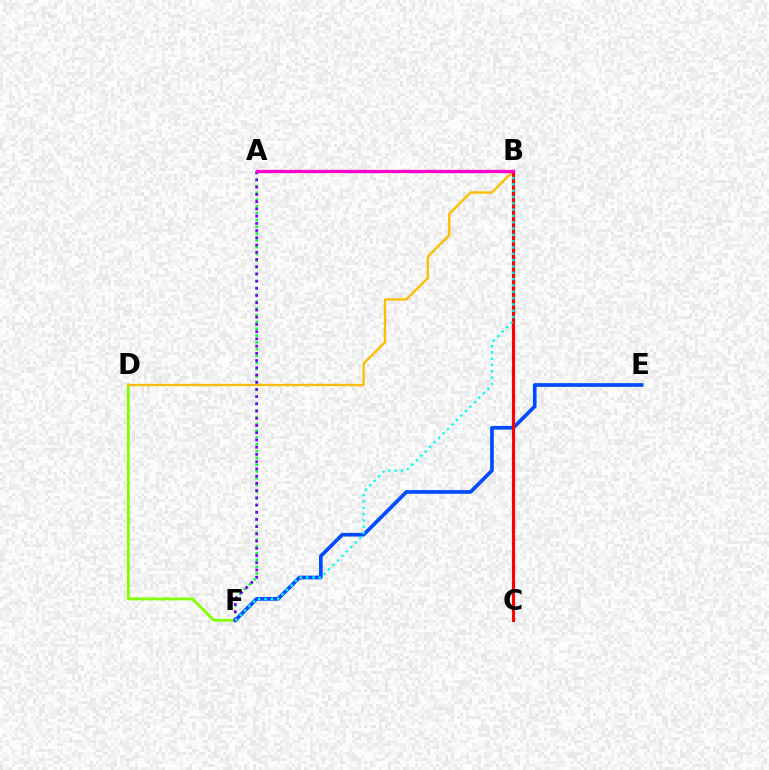{('D', 'F'): [{'color': '#84ff00', 'line_style': 'solid', 'thickness': 2.05}], ('E', 'F'): [{'color': '#004bff', 'line_style': 'solid', 'thickness': 2.65}], ('A', 'F'): [{'color': '#00ff39', 'line_style': 'dotted', 'thickness': 1.85}, {'color': '#7200ff', 'line_style': 'dotted', 'thickness': 1.96}], ('B', 'D'): [{'color': '#ffbd00', 'line_style': 'solid', 'thickness': 1.69}], ('B', 'C'): [{'color': '#ff0000', 'line_style': 'solid', 'thickness': 2.28}], ('B', 'F'): [{'color': '#00fff6', 'line_style': 'dotted', 'thickness': 1.72}], ('A', 'B'): [{'color': '#ff00cf', 'line_style': 'solid', 'thickness': 2.37}]}